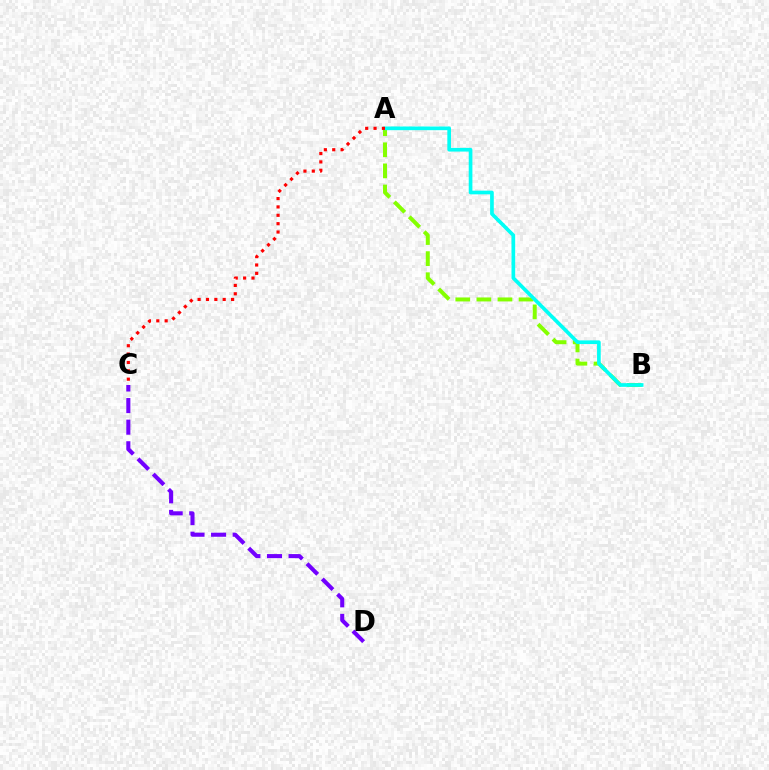{('A', 'B'): [{'color': '#84ff00', 'line_style': 'dashed', 'thickness': 2.87}, {'color': '#00fff6', 'line_style': 'solid', 'thickness': 2.65}], ('A', 'C'): [{'color': '#ff0000', 'line_style': 'dotted', 'thickness': 2.27}], ('C', 'D'): [{'color': '#7200ff', 'line_style': 'dashed', 'thickness': 2.93}]}